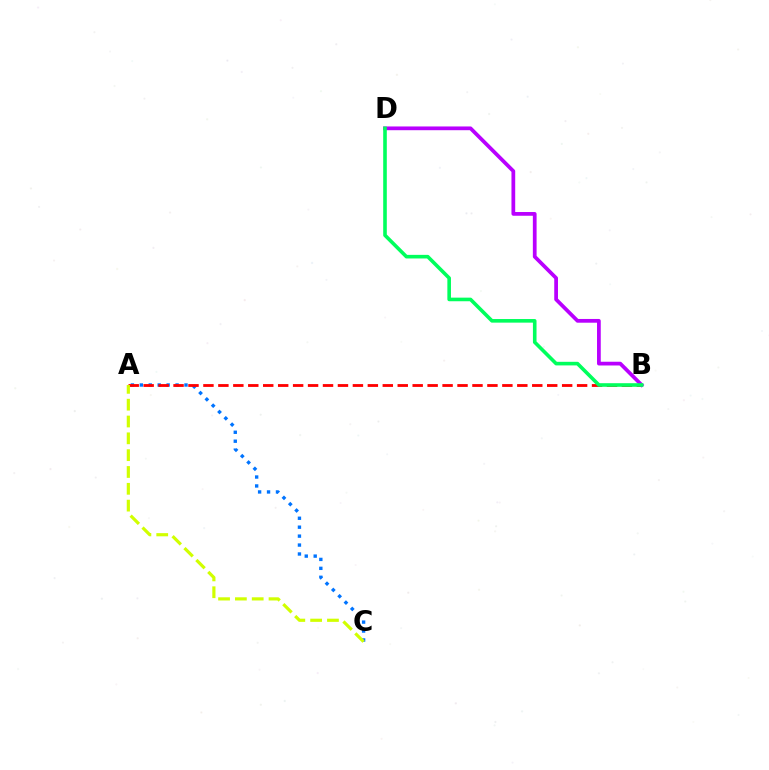{('A', 'C'): [{'color': '#0074ff', 'line_style': 'dotted', 'thickness': 2.43}, {'color': '#d1ff00', 'line_style': 'dashed', 'thickness': 2.29}], ('A', 'B'): [{'color': '#ff0000', 'line_style': 'dashed', 'thickness': 2.03}], ('B', 'D'): [{'color': '#b900ff', 'line_style': 'solid', 'thickness': 2.69}, {'color': '#00ff5c', 'line_style': 'solid', 'thickness': 2.59}]}